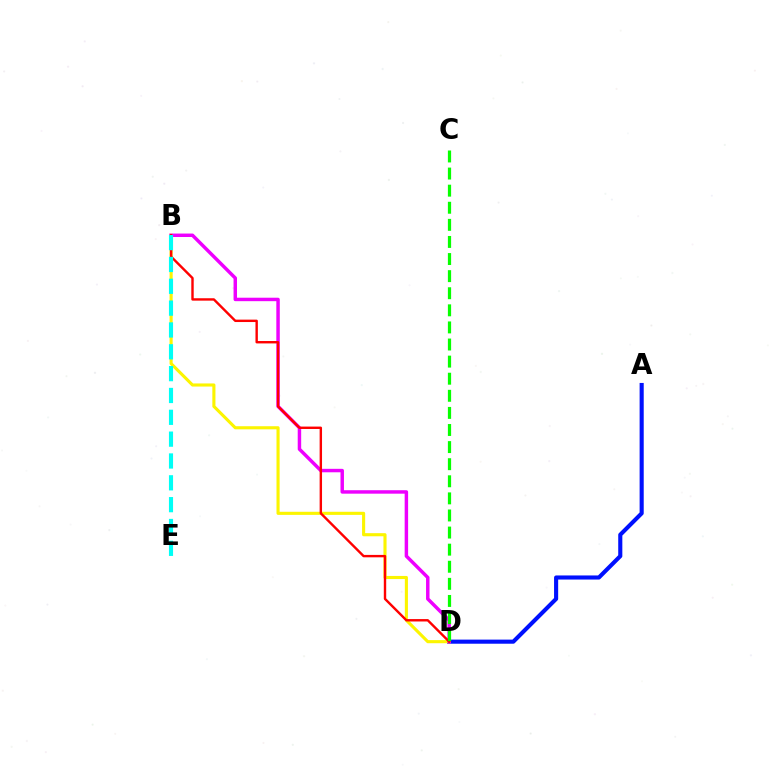{('A', 'D'): [{'color': '#0010ff', 'line_style': 'solid', 'thickness': 2.96}], ('B', 'D'): [{'color': '#fcf500', 'line_style': 'solid', 'thickness': 2.24}, {'color': '#ee00ff', 'line_style': 'solid', 'thickness': 2.49}, {'color': '#ff0000', 'line_style': 'solid', 'thickness': 1.73}], ('C', 'D'): [{'color': '#08ff00', 'line_style': 'dashed', 'thickness': 2.32}], ('B', 'E'): [{'color': '#00fff6', 'line_style': 'dashed', 'thickness': 2.97}]}